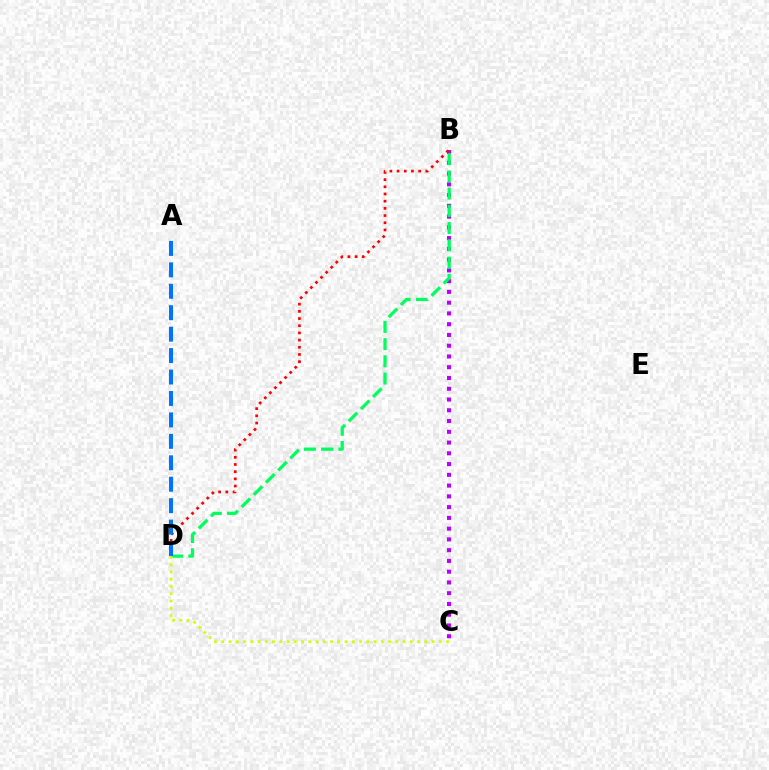{('B', 'C'): [{'color': '#b900ff', 'line_style': 'dotted', 'thickness': 2.92}], ('B', 'D'): [{'color': '#00ff5c', 'line_style': 'dashed', 'thickness': 2.34}, {'color': '#ff0000', 'line_style': 'dotted', 'thickness': 1.95}], ('C', 'D'): [{'color': '#d1ff00', 'line_style': 'dotted', 'thickness': 1.97}], ('A', 'D'): [{'color': '#0074ff', 'line_style': 'dashed', 'thickness': 2.91}]}